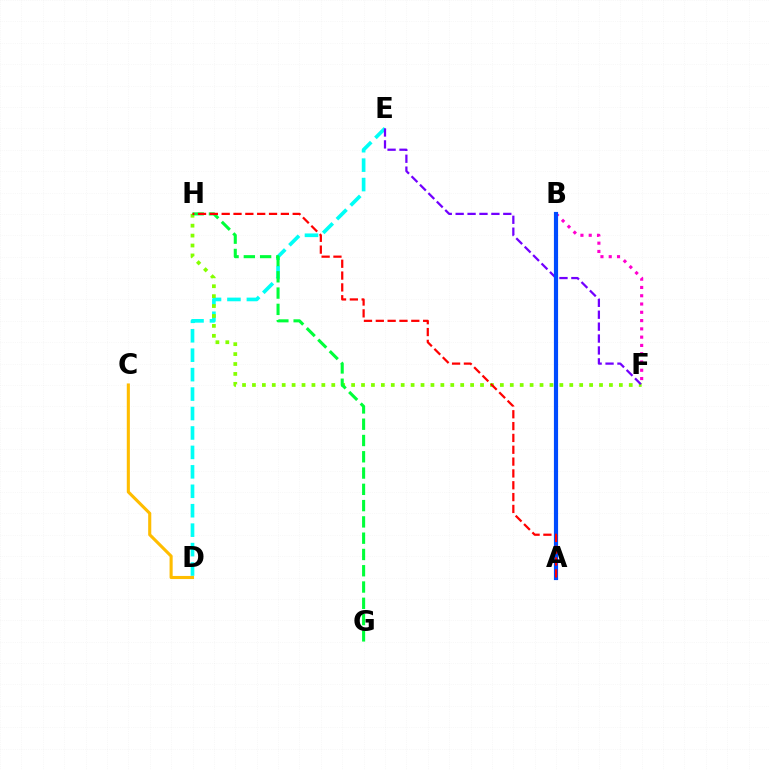{('B', 'F'): [{'color': '#ff00cf', 'line_style': 'dotted', 'thickness': 2.25}], ('D', 'E'): [{'color': '#00fff6', 'line_style': 'dashed', 'thickness': 2.64}], ('F', 'H'): [{'color': '#84ff00', 'line_style': 'dotted', 'thickness': 2.69}], ('E', 'F'): [{'color': '#7200ff', 'line_style': 'dashed', 'thickness': 1.62}], ('C', 'D'): [{'color': '#ffbd00', 'line_style': 'solid', 'thickness': 2.23}], ('A', 'B'): [{'color': '#004bff', 'line_style': 'solid', 'thickness': 3.0}], ('G', 'H'): [{'color': '#00ff39', 'line_style': 'dashed', 'thickness': 2.21}], ('A', 'H'): [{'color': '#ff0000', 'line_style': 'dashed', 'thickness': 1.61}]}